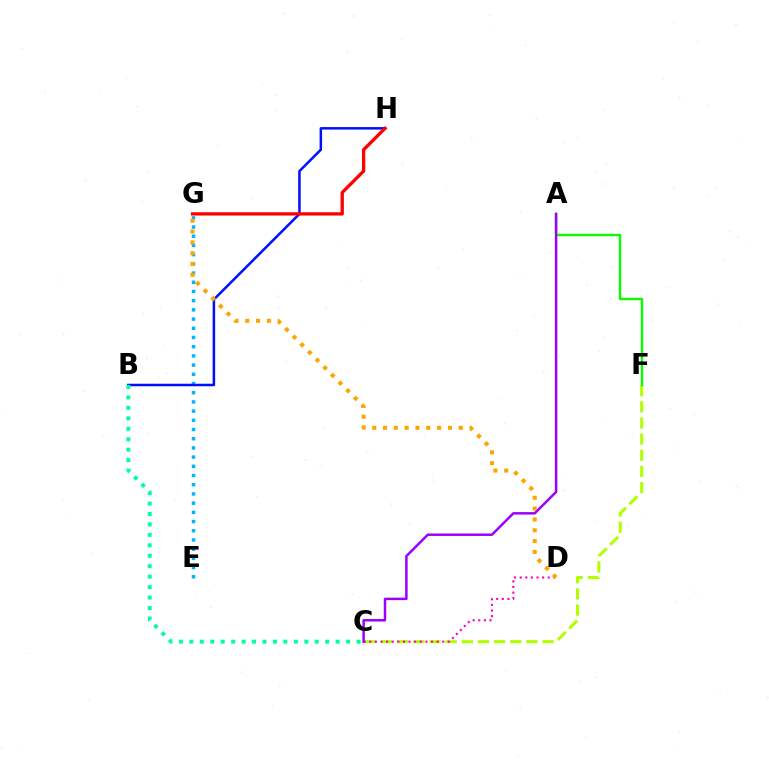{('E', 'G'): [{'color': '#00b5ff', 'line_style': 'dotted', 'thickness': 2.5}], ('B', 'H'): [{'color': '#0010ff', 'line_style': 'solid', 'thickness': 1.81}], ('B', 'C'): [{'color': '#00ff9d', 'line_style': 'dotted', 'thickness': 2.84}], ('C', 'F'): [{'color': '#b3ff00', 'line_style': 'dashed', 'thickness': 2.2}], ('C', 'D'): [{'color': '#ff00bd', 'line_style': 'dotted', 'thickness': 1.52}], ('D', 'G'): [{'color': '#ffa500', 'line_style': 'dotted', 'thickness': 2.94}], ('A', 'F'): [{'color': '#08ff00', 'line_style': 'solid', 'thickness': 1.71}], ('G', 'H'): [{'color': '#ff0000', 'line_style': 'solid', 'thickness': 2.37}], ('A', 'C'): [{'color': '#9b00ff', 'line_style': 'solid', 'thickness': 1.78}]}